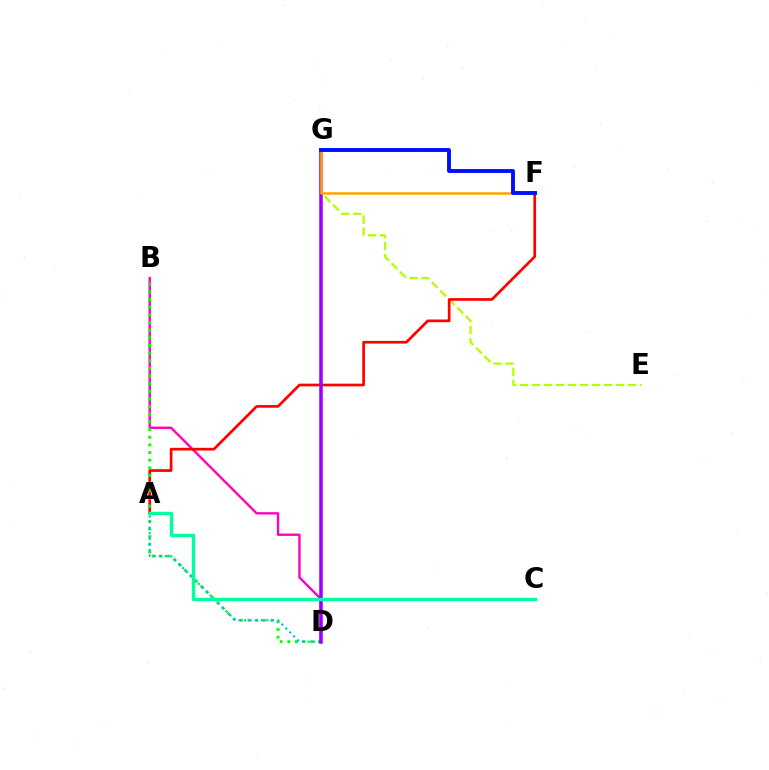{('E', 'G'): [{'color': '#b3ff00', 'line_style': 'dashed', 'thickness': 1.63}], ('B', 'D'): [{'color': '#ff00bd', 'line_style': 'solid', 'thickness': 1.71}, {'color': '#08ff00', 'line_style': 'dotted', 'thickness': 2.08}], ('A', 'F'): [{'color': '#ff0000', 'line_style': 'solid', 'thickness': 1.94}], ('A', 'D'): [{'color': '#00b5ff', 'line_style': 'dotted', 'thickness': 1.51}], ('D', 'G'): [{'color': '#9b00ff', 'line_style': 'solid', 'thickness': 2.54}], ('F', 'G'): [{'color': '#ffa500', 'line_style': 'solid', 'thickness': 1.82}, {'color': '#0010ff', 'line_style': 'solid', 'thickness': 2.81}], ('A', 'C'): [{'color': '#00ff9d', 'line_style': 'solid', 'thickness': 2.44}]}